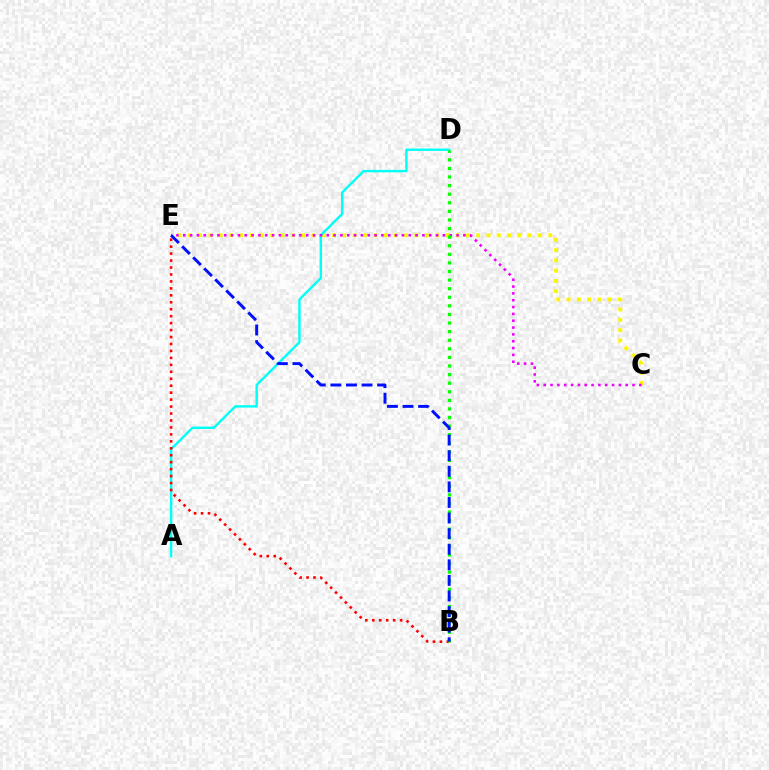{('C', 'E'): [{'color': '#fcf500', 'line_style': 'dotted', 'thickness': 2.8}, {'color': '#ee00ff', 'line_style': 'dotted', 'thickness': 1.86}], ('A', 'D'): [{'color': '#00fff6', 'line_style': 'solid', 'thickness': 1.73}], ('B', 'E'): [{'color': '#ff0000', 'line_style': 'dotted', 'thickness': 1.89}, {'color': '#0010ff', 'line_style': 'dashed', 'thickness': 2.12}], ('B', 'D'): [{'color': '#08ff00', 'line_style': 'dotted', 'thickness': 2.33}]}